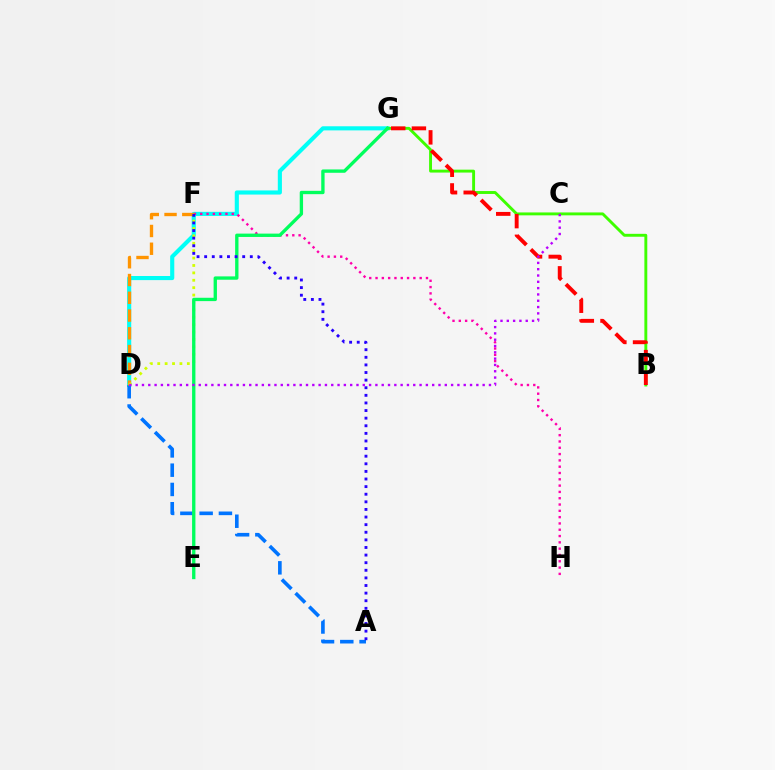{('D', 'G'): [{'color': '#00fff6', 'line_style': 'solid', 'thickness': 2.96}], ('A', 'D'): [{'color': '#0074ff', 'line_style': 'dashed', 'thickness': 2.62}], ('F', 'H'): [{'color': '#ff00ac', 'line_style': 'dotted', 'thickness': 1.71}], ('B', 'G'): [{'color': '#3dff00', 'line_style': 'solid', 'thickness': 2.09}, {'color': '#ff0000', 'line_style': 'dashed', 'thickness': 2.81}], ('D', 'F'): [{'color': '#ff9400', 'line_style': 'dashed', 'thickness': 2.41}, {'color': '#d1ff00', 'line_style': 'dotted', 'thickness': 2.01}], ('E', 'G'): [{'color': '#00ff5c', 'line_style': 'solid', 'thickness': 2.4}], ('A', 'F'): [{'color': '#2500ff', 'line_style': 'dotted', 'thickness': 2.07}], ('C', 'D'): [{'color': '#b900ff', 'line_style': 'dotted', 'thickness': 1.71}]}